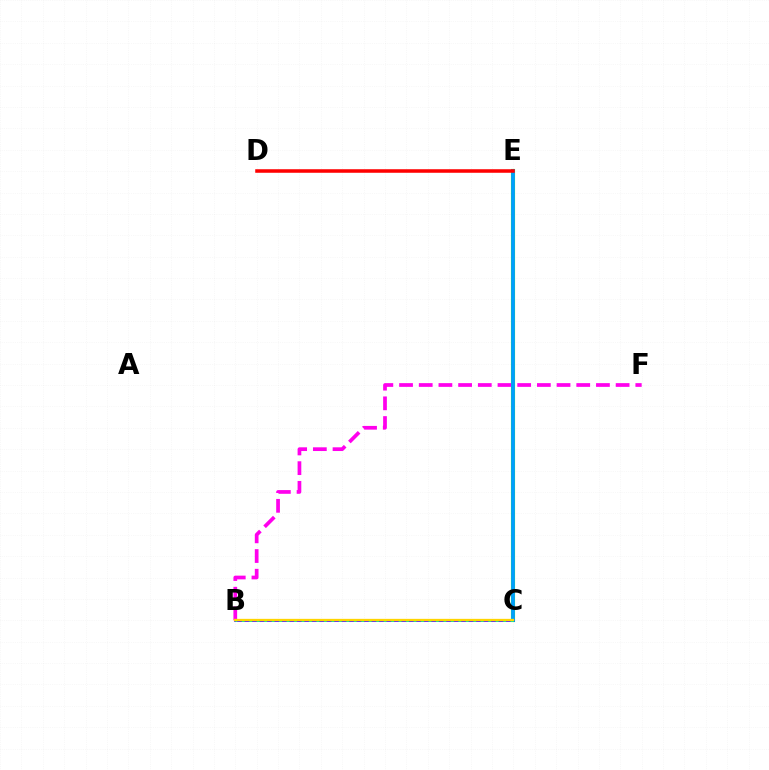{('C', 'E'): [{'color': '#4fff00', 'line_style': 'solid', 'thickness': 2.97}, {'color': '#009eff', 'line_style': 'solid', 'thickness': 2.69}], ('B', 'F'): [{'color': '#ff00ed', 'line_style': 'dashed', 'thickness': 2.67}], ('B', 'C'): [{'color': '#3700ff', 'line_style': 'solid', 'thickness': 1.94}, {'color': '#00ff86', 'line_style': 'dotted', 'thickness': 2.03}, {'color': '#ffd500', 'line_style': 'solid', 'thickness': 1.65}], ('D', 'E'): [{'color': '#ff0000', 'line_style': 'solid', 'thickness': 2.55}]}